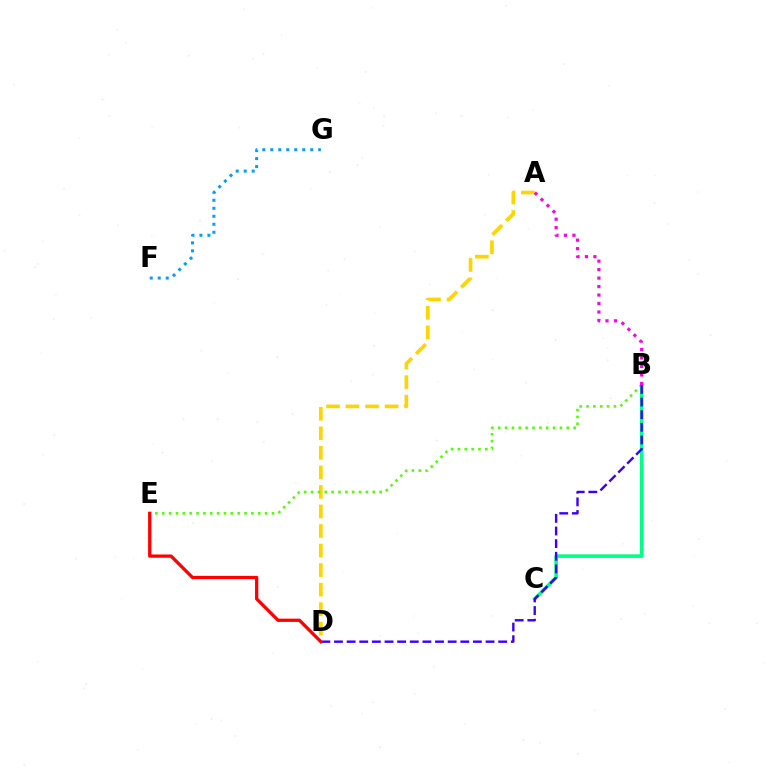{('A', 'D'): [{'color': '#ffd500', 'line_style': 'dashed', 'thickness': 2.65}], ('B', 'E'): [{'color': '#4fff00', 'line_style': 'dotted', 'thickness': 1.86}], ('B', 'C'): [{'color': '#00ff86', 'line_style': 'solid', 'thickness': 2.58}], ('A', 'B'): [{'color': '#ff00ed', 'line_style': 'dotted', 'thickness': 2.3}], ('F', 'G'): [{'color': '#009eff', 'line_style': 'dotted', 'thickness': 2.17}], ('B', 'D'): [{'color': '#3700ff', 'line_style': 'dashed', 'thickness': 1.72}], ('D', 'E'): [{'color': '#ff0000', 'line_style': 'solid', 'thickness': 2.35}]}